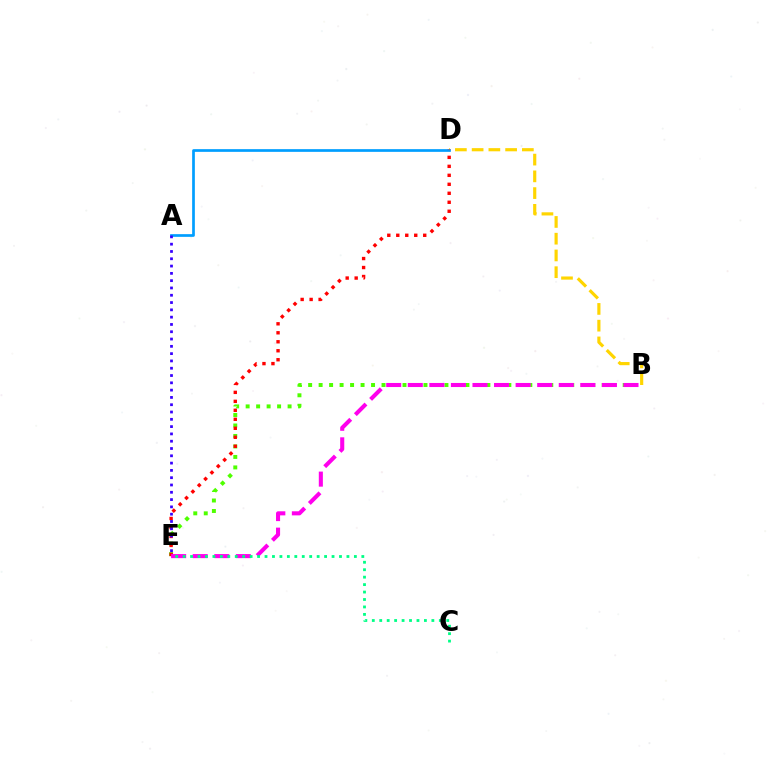{('B', 'D'): [{'color': '#ffd500', 'line_style': 'dashed', 'thickness': 2.27}], ('B', 'E'): [{'color': '#4fff00', 'line_style': 'dotted', 'thickness': 2.85}, {'color': '#ff00ed', 'line_style': 'dashed', 'thickness': 2.93}], ('A', 'D'): [{'color': '#009eff', 'line_style': 'solid', 'thickness': 1.95}], ('D', 'E'): [{'color': '#ff0000', 'line_style': 'dotted', 'thickness': 2.44}], ('A', 'E'): [{'color': '#3700ff', 'line_style': 'dotted', 'thickness': 1.98}], ('C', 'E'): [{'color': '#00ff86', 'line_style': 'dotted', 'thickness': 2.02}]}